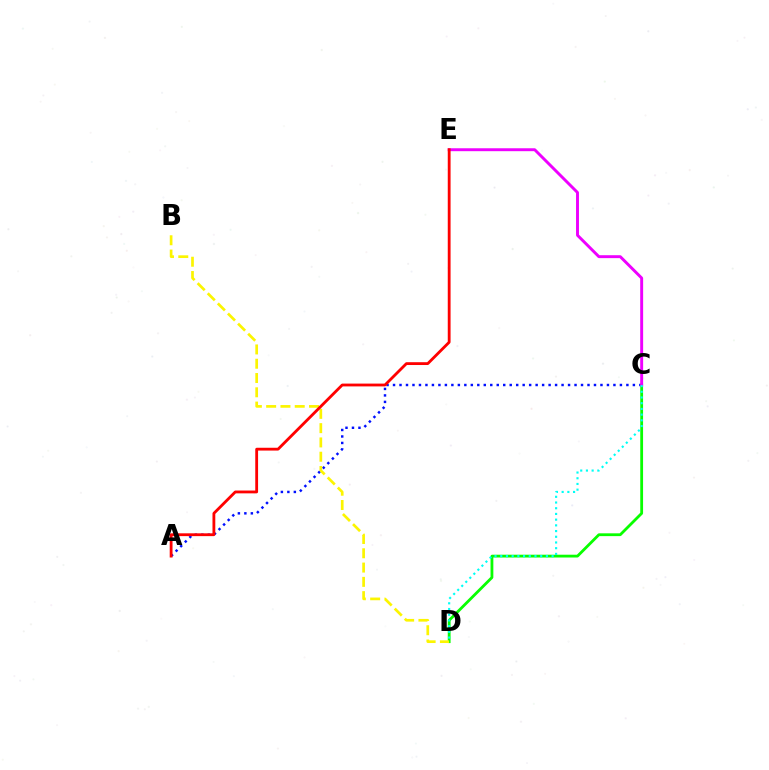{('A', 'C'): [{'color': '#0010ff', 'line_style': 'dotted', 'thickness': 1.76}], ('C', 'D'): [{'color': '#08ff00', 'line_style': 'solid', 'thickness': 2.02}, {'color': '#00fff6', 'line_style': 'dotted', 'thickness': 1.55}], ('B', 'D'): [{'color': '#fcf500', 'line_style': 'dashed', 'thickness': 1.94}], ('C', 'E'): [{'color': '#ee00ff', 'line_style': 'solid', 'thickness': 2.1}], ('A', 'E'): [{'color': '#ff0000', 'line_style': 'solid', 'thickness': 2.03}]}